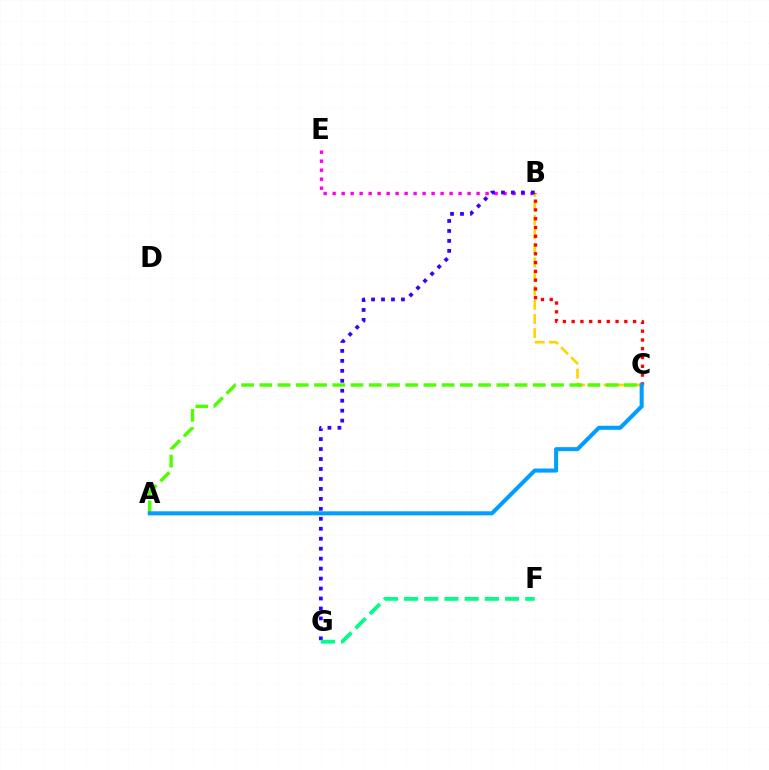{('B', 'E'): [{'color': '#ff00ed', 'line_style': 'dotted', 'thickness': 2.44}], ('B', 'C'): [{'color': '#ffd500', 'line_style': 'dashed', 'thickness': 1.92}, {'color': '#ff0000', 'line_style': 'dotted', 'thickness': 2.39}], ('B', 'G'): [{'color': '#3700ff', 'line_style': 'dotted', 'thickness': 2.71}], ('A', 'C'): [{'color': '#4fff00', 'line_style': 'dashed', 'thickness': 2.48}, {'color': '#009eff', 'line_style': 'solid', 'thickness': 2.92}], ('F', 'G'): [{'color': '#00ff86', 'line_style': 'dashed', 'thickness': 2.74}]}